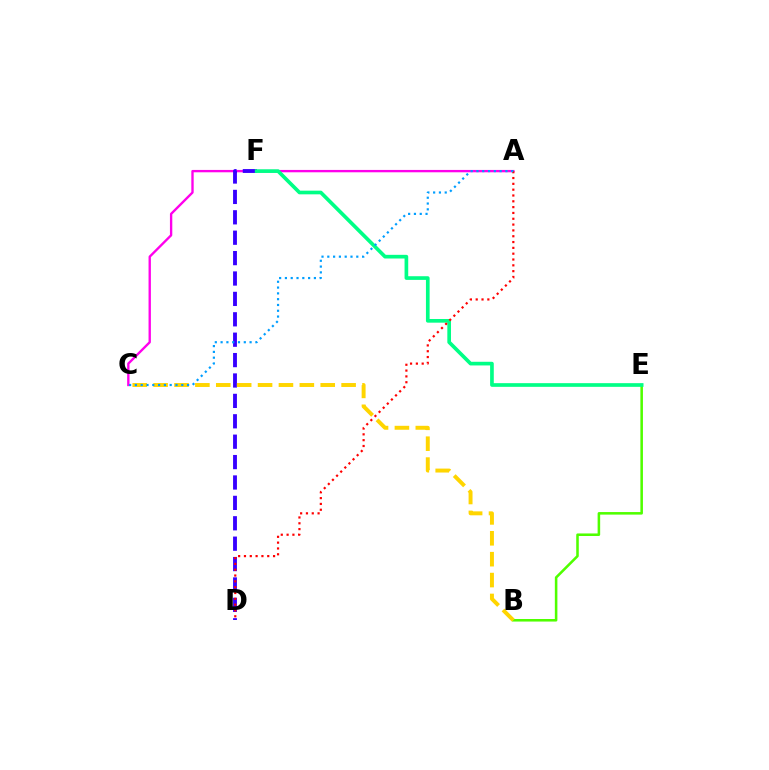{('A', 'C'): [{'color': '#ff00ed', 'line_style': 'solid', 'thickness': 1.7}, {'color': '#009eff', 'line_style': 'dotted', 'thickness': 1.58}], ('B', 'E'): [{'color': '#4fff00', 'line_style': 'solid', 'thickness': 1.84}], ('D', 'F'): [{'color': '#3700ff', 'line_style': 'dashed', 'thickness': 2.77}], ('B', 'C'): [{'color': '#ffd500', 'line_style': 'dashed', 'thickness': 2.84}], ('E', 'F'): [{'color': '#00ff86', 'line_style': 'solid', 'thickness': 2.64}], ('A', 'D'): [{'color': '#ff0000', 'line_style': 'dotted', 'thickness': 1.58}]}